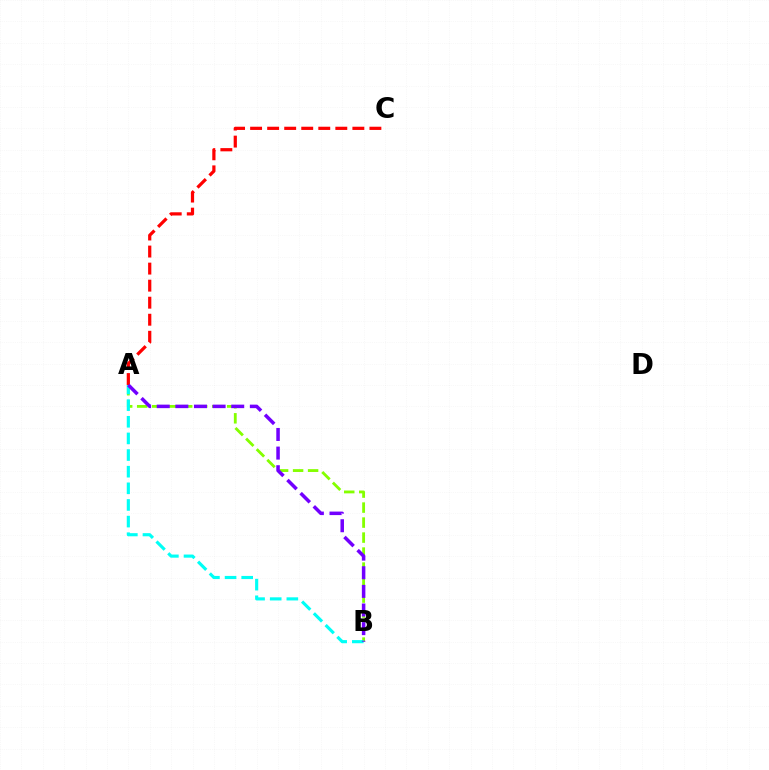{('A', 'B'): [{'color': '#84ff00', 'line_style': 'dashed', 'thickness': 2.04}, {'color': '#00fff6', 'line_style': 'dashed', 'thickness': 2.26}, {'color': '#7200ff', 'line_style': 'dashed', 'thickness': 2.53}], ('A', 'C'): [{'color': '#ff0000', 'line_style': 'dashed', 'thickness': 2.32}]}